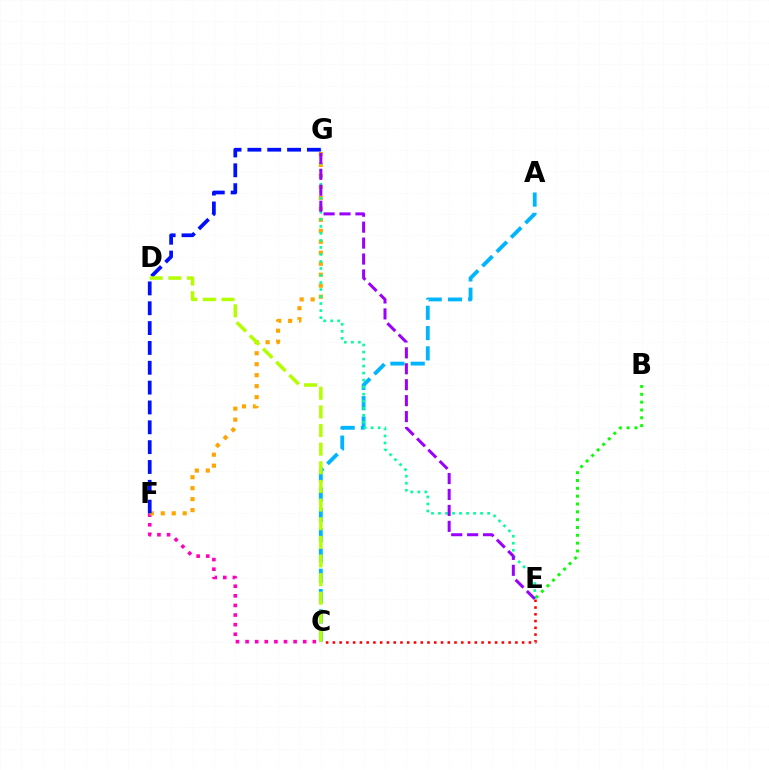{('B', 'E'): [{'color': '#08ff00', 'line_style': 'dotted', 'thickness': 2.13}], ('C', 'F'): [{'color': '#ff00bd', 'line_style': 'dotted', 'thickness': 2.61}], ('A', 'C'): [{'color': '#00b5ff', 'line_style': 'dashed', 'thickness': 2.76}], ('F', 'G'): [{'color': '#ffa500', 'line_style': 'dotted', 'thickness': 2.98}, {'color': '#0010ff', 'line_style': 'dashed', 'thickness': 2.7}], ('E', 'G'): [{'color': '#00ff9d', 'line_style': 'dotted', 'thickness': 1.91}, {'color': '#9b00ff', 'line_style': 'dashed', 'thickness': 2.16}], ('C', 'E'): [{'color': '#ff0000', 'line_style': 'dotted', 'thickness': 1.84}], ('C', 'D'): [{'color': '#b3ff00', 'line_style': 'dashed', 'thickness': 2.53}]}